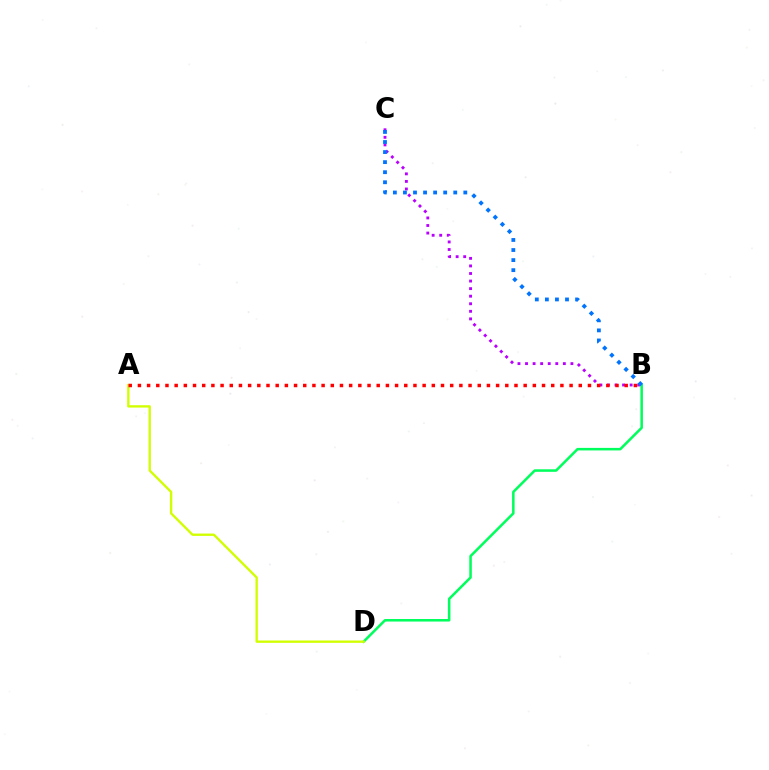{('B', 'C'): [{'color': '#b900ff', 'line_style': 'dotted', 'thickness': 2.06}, {'color': '#0074ff', 'line_style': 'dotted', 'thickness': 2.73}], ('B', 'D'): [{'color': '#00ff5c', 'line_style': 'solid', 'thickness': 1.83}], ('A', 'D'): [{'color': '#d1ff00', 'line_style': 'solid', 'thickness': 1.69}], ('A', 'B'): [{'color': '#ff0000', 'line_style': 'dotted', 'thickness': 2.5}]}